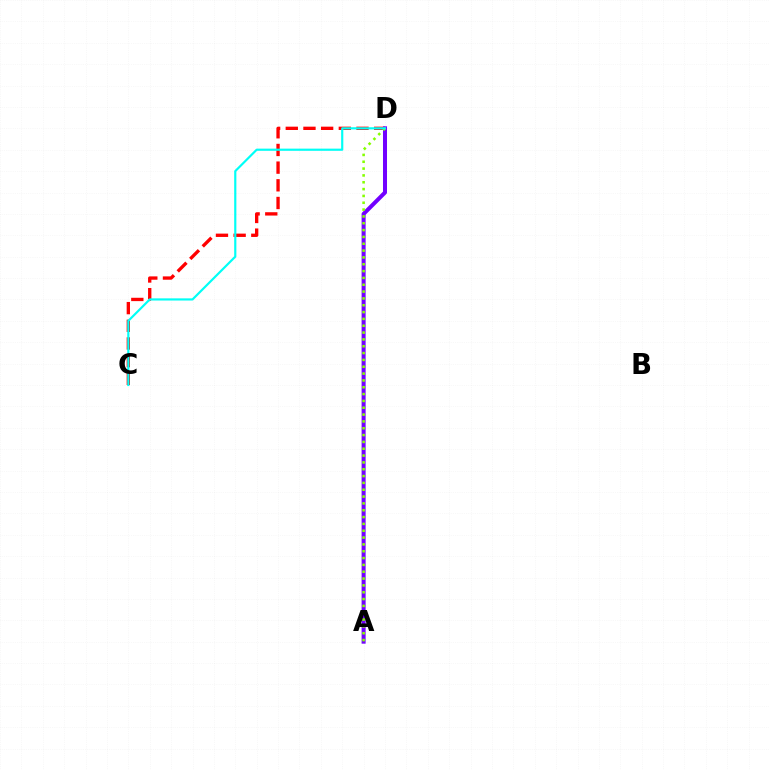{('C', 'D'): [{'color': '#ff0000', 'line_style': 'dashed', 'thickness': 2.4}, {'color': '#00fff6', 'line_style': 'solid', 'thickness': 1.57}], ('A', 'D'): [{'color': '#7200ff', 'line_style': 'solid', 'thickness': 2.89}, {'color': '#84ff00', 'line_style': 'dotted', 'thickness': 1.86}]}